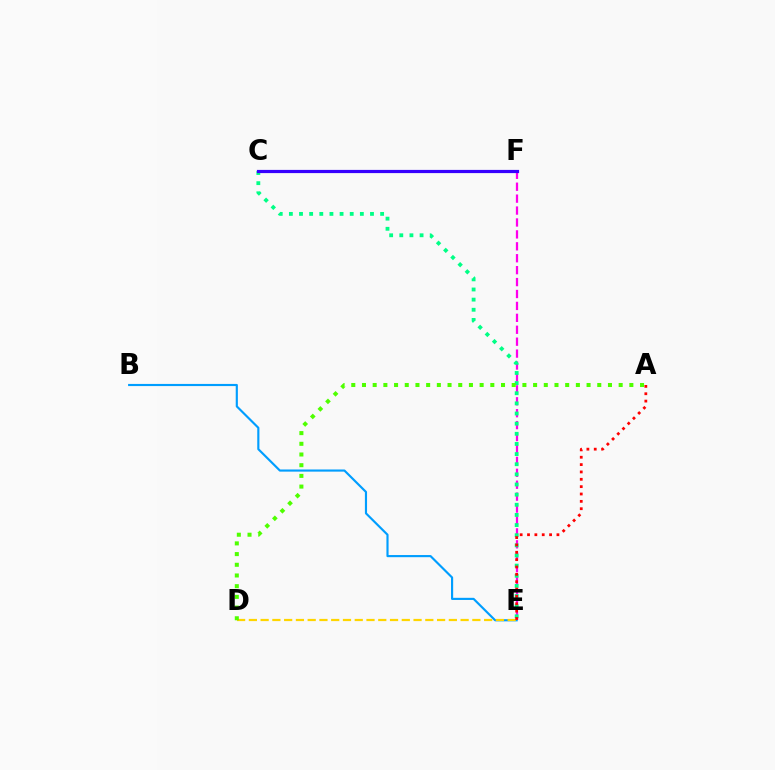{('B', 'E'): [{'color': '#009eff', 'line_style': 'solid', 'thickness': 1.55}], ('E', 'F'): [{'color': '#ff00ed', 'line_style': 'dashed', 'thickness': 1.62}], ('D', 'E'): [{'color': '#ffd500', 'line_style': 'dashed', 'thickness': 1.6}], ('C', 'E'): [{'color': '#00ff86', 'line_style': 'dotted', 'thickness': 2.75}], ('A', 'D'): [{'color': '#4fff00', 'line_style': 'dotted', 'thickness': 2.91}], ('A', 'E'): [{'color': '#ff0000', 'line_style': 'dotted', 'thickness': 2.0}], ('C', 'F'): [{'color': '#3700ff', 'line_style': 'solid', 'thickness': 2.3}]}